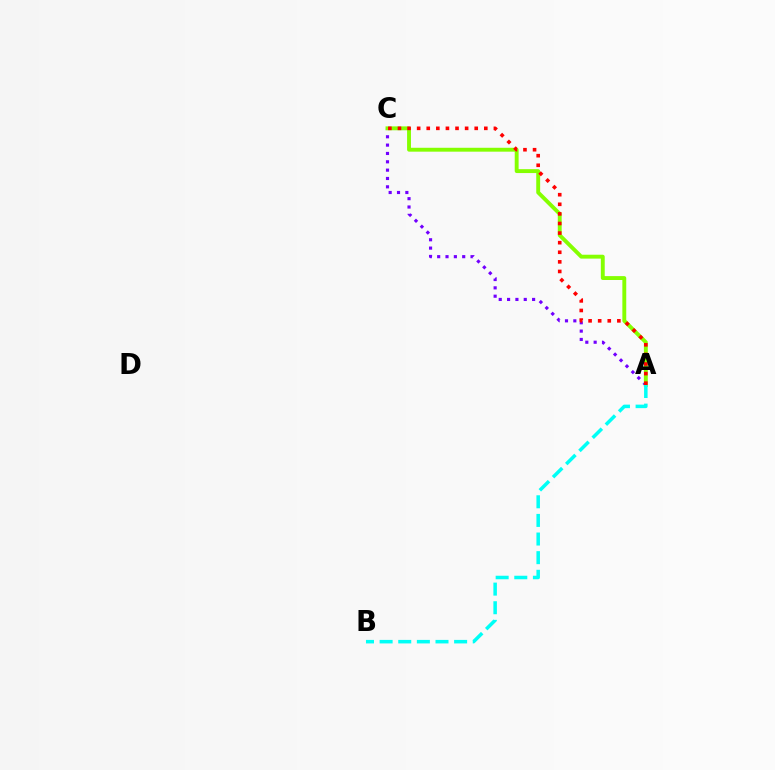{('A', 'C'): [{'color': '#7200ff', 'line_style': 'dotted', 'thickness': 2.27}, {'color': '#84ff00', 'line_style': 'solid', 'thickness': 2.8}, {'color': '#ff0000', 'line_style': 'dotted', 'thickness': 2.61}], ('A', 'B'): [{'color': '#00fff6', 'line_style': 'dashed', 'thickness': 2.53}]}